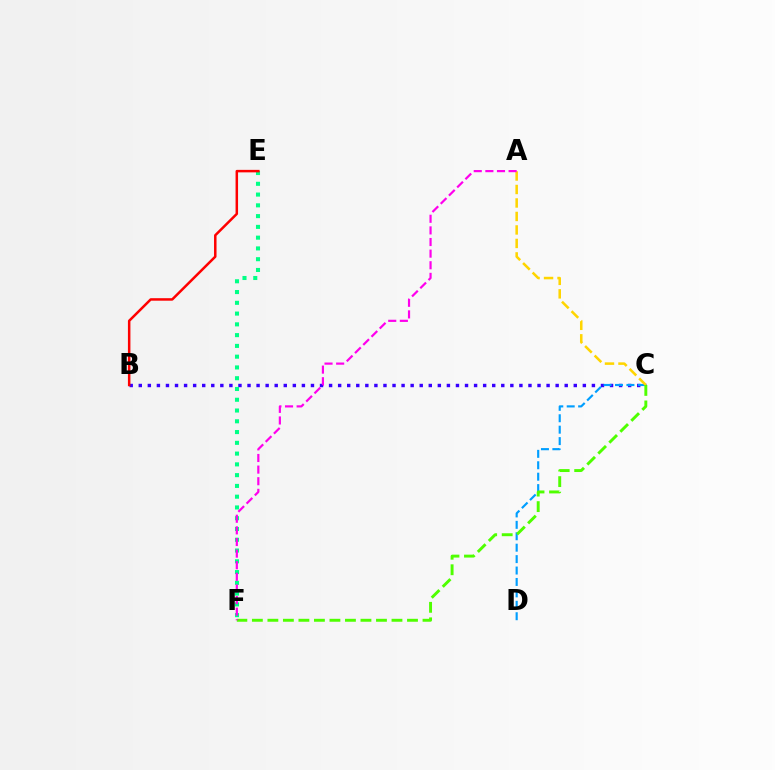{('B', 'C'): [{'color': '#3700ff', 'line_style': 'dotted', 'thickness': 2.46}], ('C', 'D'): [{'color': '#009eff', 'line_style': 'dashed', 'thickness': 1.55}], ('A', 'C'): [{'color': '#ffd500', 'line_style': 'dashed', 'thickness': 1.83}], ('E', 'F'): [{'color': '#00ff86', 'line_style': 'dotted', 'thickness': 2.93}], ('C', 'F'): [{'color': '#4fff00', 'line_style': 'dashed', 'thickness': 2.11}], ('B', 'E'): [{'color': '#ff0000', 'line_style': 'solid', 'thickness': 1.8}], ('A', 'F'): [{'color': '#ff00ed', 'line_style': 'dashed', 'thickness': 1.58}]}